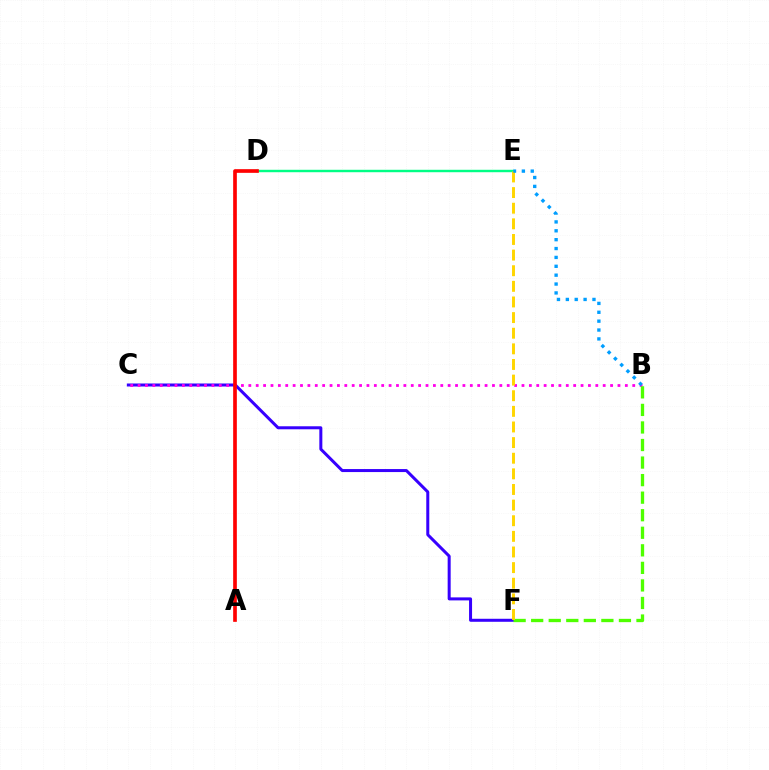{('C', 'F'): [{'color': '#3700ff', 'line_style': 'solid', 'thickness': 2.17}], ('D', 'E'): [{'color': '#00ff86', 'line_style': 'solid', 'thickness': 1.75}], ('B', 'C'): [{'color': '#ff00ed', 'line_style': 'dotted', 'thickness': 2.01}], ('B', 'F'): [{'color': '#4fff00', 'line_style': 'dashed', 'thickness': 2.38}], ('A', 'D'): [{'color': '#ff0000', 'line_style': 'solid', 'thickness': 2.65}], ('E', 'F'): [{'color': '#ffd500', 'line_style': 'dashed', 'thickness': 2.12}], ('B', 'E'): [{'color': '#009eff', 'line_style': 'dotted', 'thickness': 2.41}]}